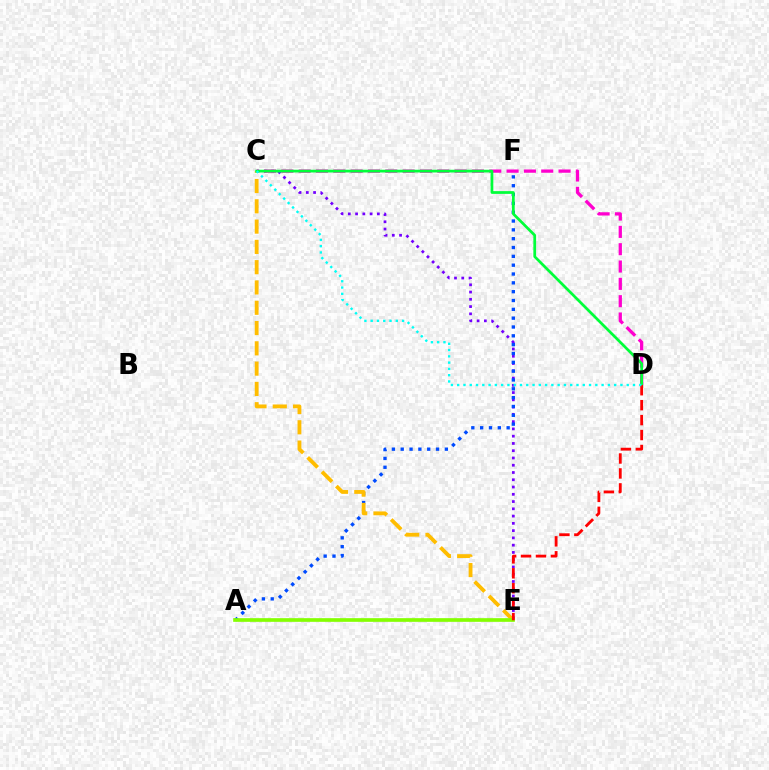{('C', 'E'): [{'color': '#7200ff', 'line_style': 'dotted', 'thickness': 1.97}, {'color': '#ffbd00', 'line_style': 'dashed', 'thickness': 2.76}], ('A', 'F'): [{'color': '#004bff', 'line_style': 'dotted', 'thickness': 2.4}], ('C', 'D'): [{'color': '#ff00cf', 'line_style': 'dashed', 'thickness': 2.35}, {'color': '#00ff39', 'line_style': 'solid', 'thickness': 1.97}, {'color': '#00fff6', 'line_style': 'dotted', 'thickness': 1.71}], ('A', 'E'): [{'color': '#84ff00', 'line_style': 'solid', 'thickness': 2.64}], ('D', 'E'): [{'color': '#ff0000', 'line_style': 'dashed', 'thickness': 2.03}]}